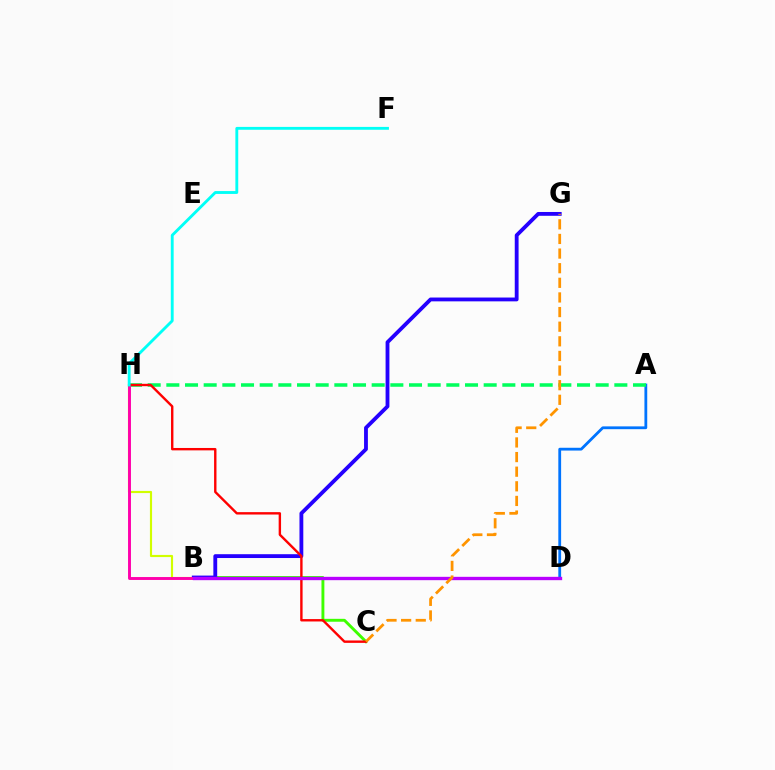{('B', 'H'): [{'color': '#d1ff00', 'line_style': 'solid', 'thickness': 1.55}, {'color': '#ff00ac', 'line_style': 'solid', 'thickness': 2.11}], ('A', 'D'): [{'color': '#0074ff', 'line_style': 'solid', 'thickness': 2.01}], ('B', 'C'): [{'color': '#3dff00', 'line_style': 'solid', 'thickness': 2.08}], ('B', 'G'): [{'color': '#2500ff', 'line_style': 'solid', 'thickness': 2.75}], ('A', 'H'): [{'color': '#00ff5c', 'line_style': 'dashed', 'thickness': 2.54}], ('C', 'H'): [{'color': '#ff0000', 'line_style': 'solid', 'thickness': 1.72}], ('F', 'H'): [{'color': '#00fff6', 'line_style': 'solid', 'thickness': 2.06}], ('B', 'D'): [{'color': '#b900ff', 'line_style': 'solid', 'thickness': 2.41}], ('C', 'G'): [{'color': '#ff9400', 'line_style': 'dashed', 'thickness': 1.99}]}